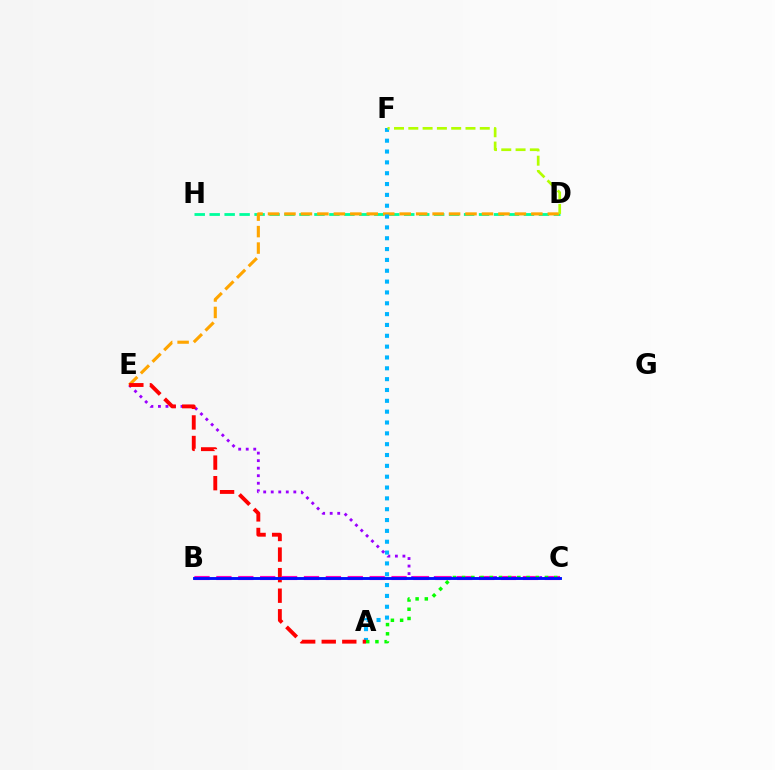{('C', 'E'): [{'color': '#9b00ff', 'line_style': 'dotted', 'thickness': 2.05}], ('D', 'H'): [{'color': '#00ff9d', 'line_style': 'dashed', 'thickness': 2.03}], ('D', 'E'): [{'color': '#ffa500', 'line_style': 'dashed', 'thickness': 2.24}], ('A', 'F'): [{'color': '#00b5ff', 'line_style': 'dotted', 'thickness': 2.94}], ('A', 'E'): [{'color': '#ff0000', 'line_style': 'dashed', 'thickness': 2.79}], ('D', 'F'): [{'color': '#b3ff00', 'line_style': 'dashed', 'thickness': 1.94}], ('B', 'C'): [{'color': '#ff00bd', 'line_style': 'dashed', 'thickness': 2.97}, {'color': '#0010ff', 'line_style': 'solid', 'thickness': 2.08}], ('A', 'C'): [{'color': '#08ff00', 'line_style': 'dotted', 'thickness': 2.5}]}